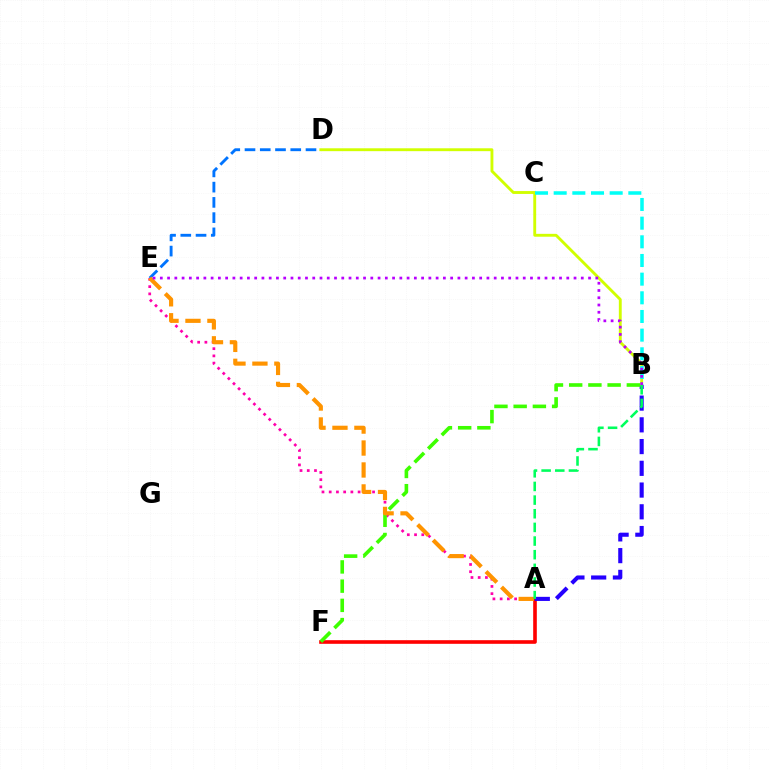{('A', 'F'): [{'color': '#ff0000', 'line_style': 'solid', 'thickness': 2.61}], ('A', 'E'): [{'color': '#ff00ac', 'line_style': 'dotted', 'thickness': 1.96}, {'color': '#ff9400', 'line_style': 'dashed', 'thickness': 2.98}], ('A', 'B'): [{'color': '#2500ff', 'line_style': 'dashed', 'thickness': 2.95}, {'color': '#00ff5c', 'line_style': 'dashed', 'thickness': 1.85}], ('D', 'E'): [{'color': '#0074ff', 'line_style': 'dashed', 'thickness': 2.07}], ('B', 'D'): [{'color': '#d1ff00', 'line_style': 'solid', 'thickness': 2.07}], ('B', 'F'): [{'color': '#3dff00', 'line_style': 'dashed', 'thickness': 2.61}], ('B', 'C'): [{'color': '#00fff6', 'line_style': 'dashed', 'thickness': 2.54}], ('B', 'E'): [{'color': '#b900ff', 'line_style': 'dotted', 'thickness': 1.97}]}